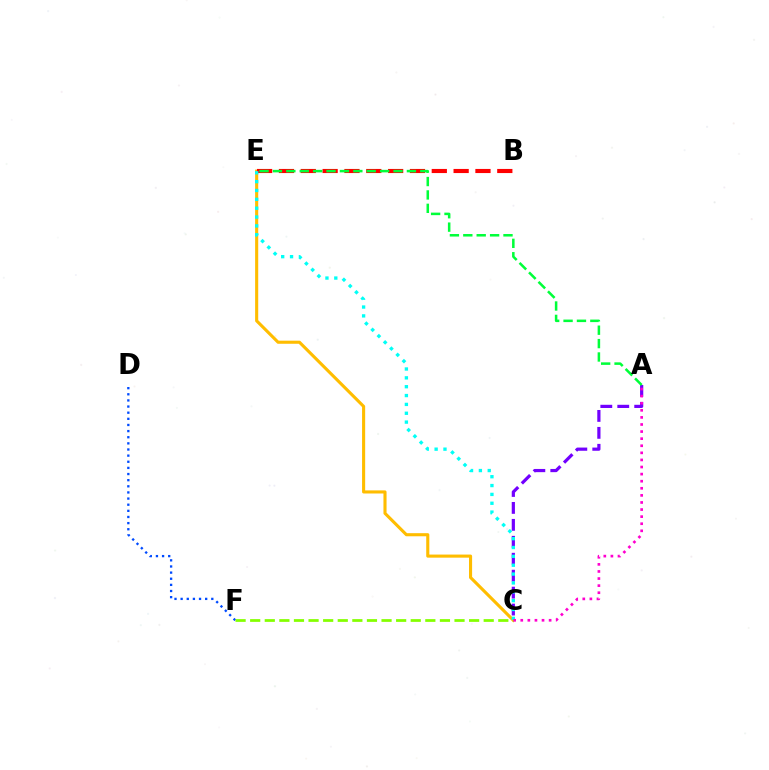{('C', 'E'): [{'color': '#ffbd00', 'line_style': 'solid', 'thickness': 2.23}, {'color': '#00fff6', 'line_style': 'dotted', 'thickness': 2.41}], ('A', 'C'): [{'color': '#7200ff', 'line_style': 'dashed', 'thickness': 2.3}, {'color': '#ff00cf', 'line_style': 'dotted', 'thickness': 1.93}], ('B', 'E'): [{'color': '#ff0000', 'line_style': 'dashed', 'thickness': 2.97}], ('D', 'F'): [{'color': '#004bff', 'line_style': 'dotted', 'thickness': 1.67}], ('A', 'E'): [{'color': '#00ff39', 'line_style': 'dashed', 'thickness': 1.82}], ('C', 'F'): [{'color': '#84ff00', 'line_style': 'dashed', 'thickness': 1.98}]}